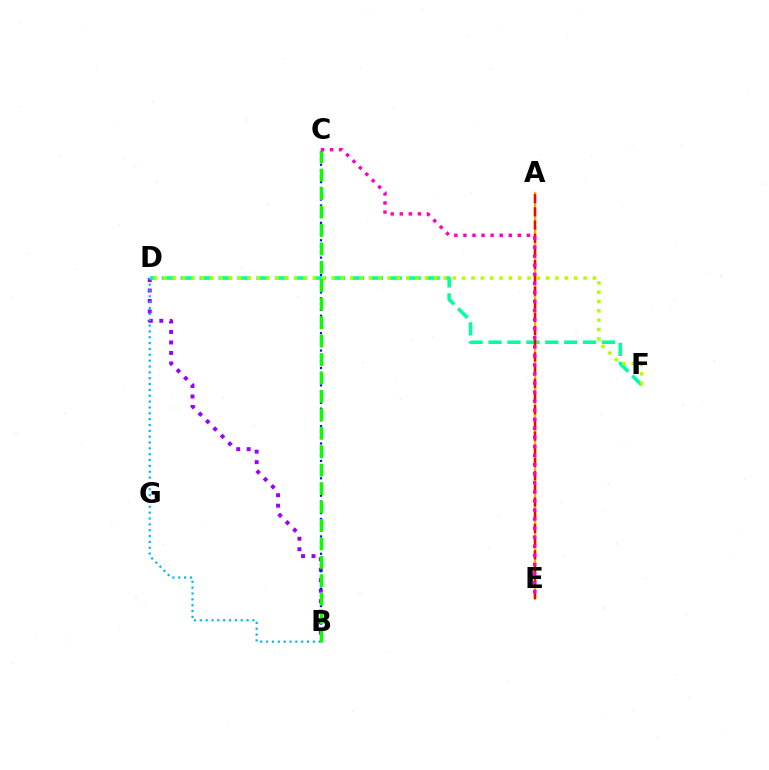{('B', 'D'): [{'color': '#9b00ff', 'line_style': 'dotted', 'thickness': 2.85}, {'color': '#00b5ff', 'line_style': 'dotted', 'thickness': 1.59}], ('A', 'E'): [{'color': '#ffa500', 'line_style': 'solid', 'thickness': 1.63}, {'color': '#ff0000', 'line_style': 'dashed', 'thickness': 1.79}], ('D', 'F'): [{'color': '#00ff9d', 'line_style': 'dashed', 'thickness': 2.57}, {'color': '#b3ff00', 'line_style': 'dotted', 'thickness': 2.54}], ('B', 'C'): [{'color': '#0010ff', 'line_style': 'dotted', 'thickness': 1.58}, {'color': '#08ff00', 'line_style': 'dashed', 'thickness': 2.5}], ('C', 'E'): [{'color': '#ff00bd', 'line_style': 'dotted', 'thickness': 2.46}]}